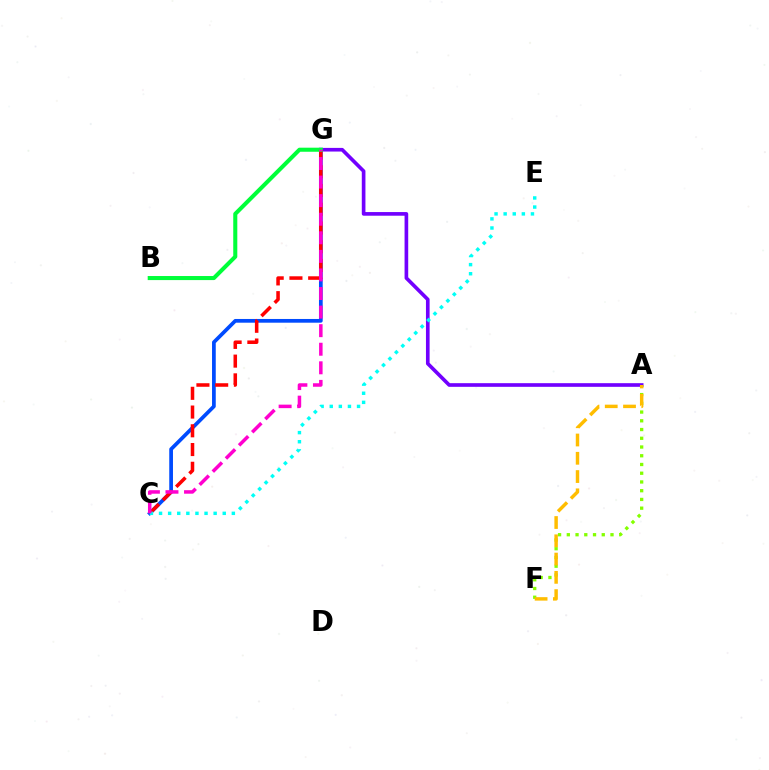{('A', 'G'): [{'color': '#7200ff', 'line_style': 'solid', 'thickness': 2.63}], ('C', 'G'): [{'color': '#004bff', 'line_style': 'solid', 'thickness': 2.68}, {'color': '#ff0000', 'line_style': 'dashed', 'thickness': 2.55}, {'color': '#ff00cf', 'line_style': 'dashed', 'thickness': 2.52}], ('C', 'E'): [{'color': '#00fff6', 'line_style': 'dotted', 'thickness': 2.47}], ('A', 'F'): [{'color': '#84ff00', 'line_style': 'dotted', 'thickness': 2.37}, {'color': '#ffbd00', 'line_style': 'dashed', 'thickness': 2.48}], ('B', 'G'): [{'color': '#00ff39', 'line_style': 'solid', 'thickness': 2.92}]}